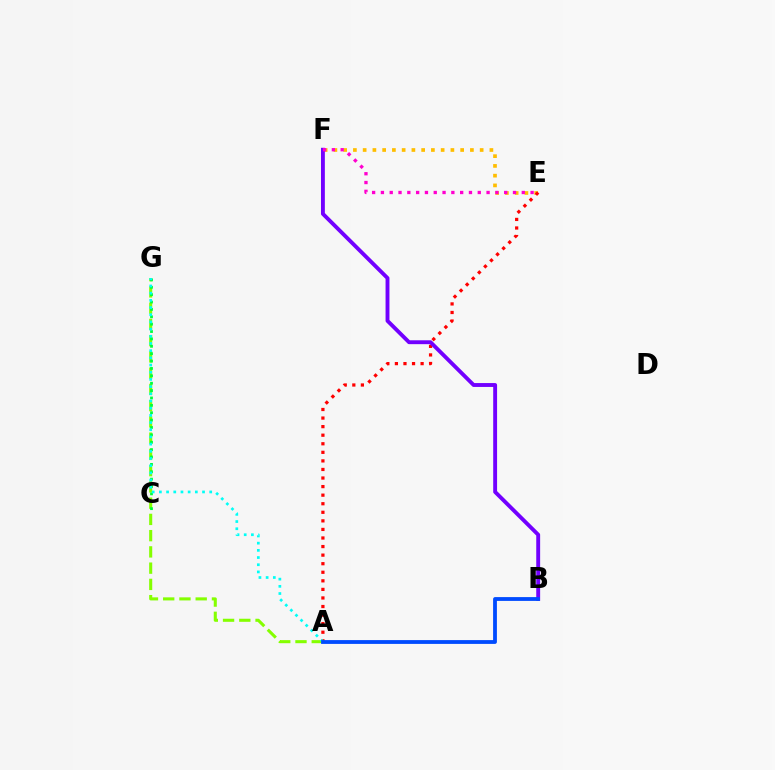{('A', 'G'): [{'color': '#84ff00', 'line_style': 'dashed', 'thickness': 2.21}, {'color': '#00fff6', 'line_style': 'dotted', 'thickness': 1.95}], ('C', 'G'): [{'color': '#00ff39', 'line_style': 'dotted', 'thickness': 2.0}], ('E', 'F'): [{'color': '#ffbd00', 'line_style': 'dotted', 'thickness': 2.65}, {'color': '#ff00cf', 'line_style': 'dotted', 'thickness': 2.39}], ('A', 'E'): [{'color': '#ff0000', 'line_style': 'dotted', 'thickness': 2.33}], ('B', 'F'): [{'color': '#7200ff', 'line_style': 'solid', 'thickness': 2.79}], ('A', 'B'): [{'color': '#004bff', 'line_style': 'solid', 'thickness': 2.74}]}